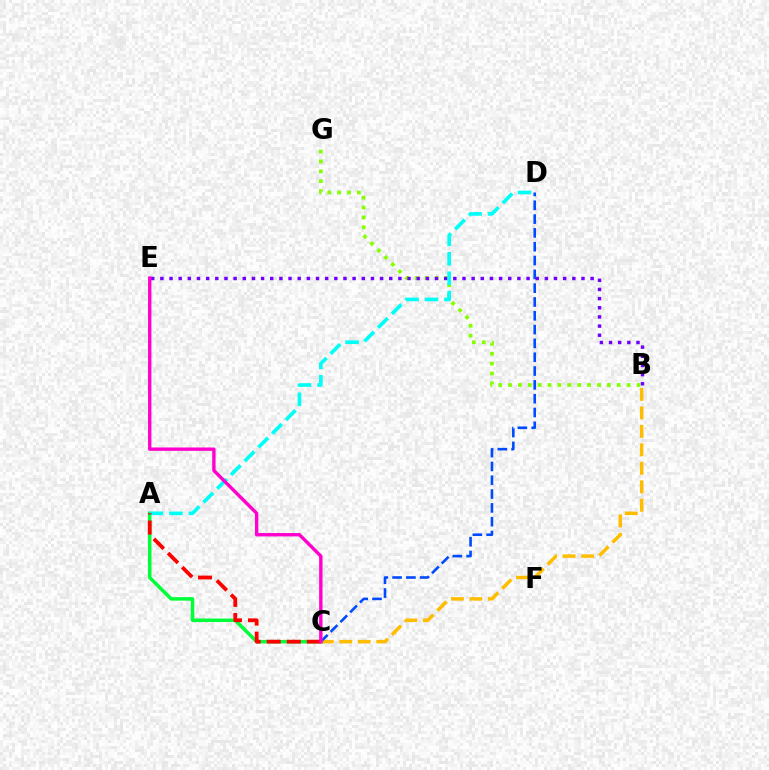{('B', 'C'): [{'color': '#ffbd00', 'line_style': 'dashed', 'thickness': 2.51}], ('B', 'G'): [{'color': '#84ff00', 'line_style': 'dotted', 'thickness': 2.68}], ('B', 'E'): [{'color': '#7200ff', 'line_style': 'dotted', 'thickness': 2.49}], ('C', 'D'): [{'color': '#004bff', 'line_style': 'dashed', 'thickness': 1.88}], ('A', 'C'): [{'color': '#00ff39', 'line_style': 'solid', 'thickness': 2.52}, {'color': '#ff0000', 'line_style': 'dashed', 'thickness': 2.72}], ('A', 'D'): [{'color': '#00fff6', 'line_style': 'dashed', 'thickness': 2.64}], ('C', 'E'): [{'color': '#ff00cf', 'line_style': 'solid', 'thickness': 2.43}]}